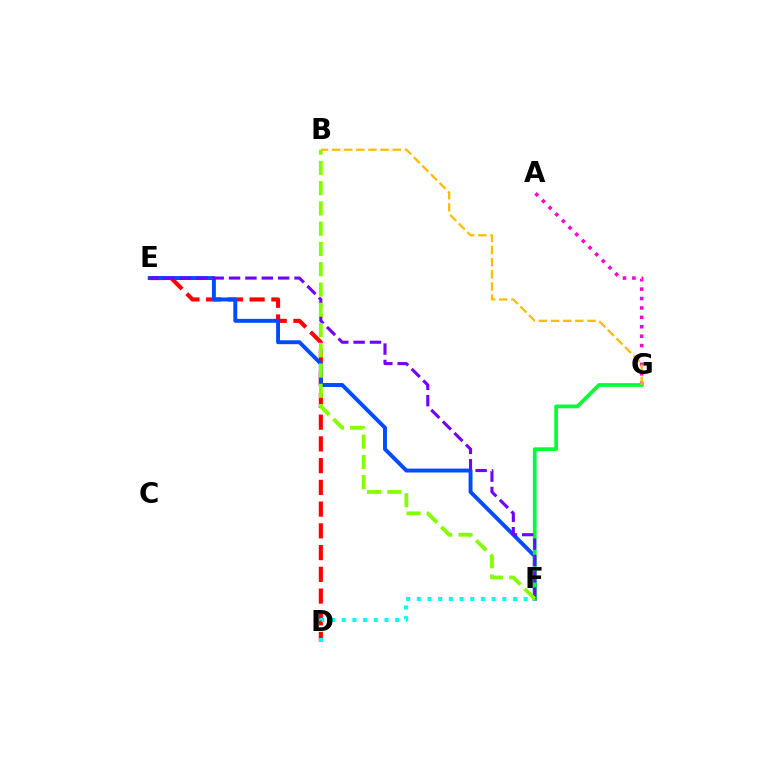{('D', 'E'): [{'color': '#ff0000', 'line_style': 'dashed', 'thickness': 2.95}], ('E', 'F'): [{'color': '#004bff', 'line_style': 'solid', 'thickness': 2.82}, {'color': '#7200ff', 'line_style': 'dashed', 'thickness': 2.22}], ('A', 'G'): [{'color': '#ff00cf', 'line_style': 'dotted', 'thickness': 2.56}], ('F', 'G'): [{'color': '#00ff39', 'line_style': 'solid', 'thickness': 2.67}], ('D', 'F'): [{'color': '#00fff6', 'line_style': 'dotted', 'thickness': 2.9}], ('B', 'F'): [{'color': '#84ff00', 'line_style': 'dashed', 'thickness': 2.75}], ('B', 'G'): [{'color': '#ffbd00', 'line_style': 'dashed', 'thickness': 1.65}]}